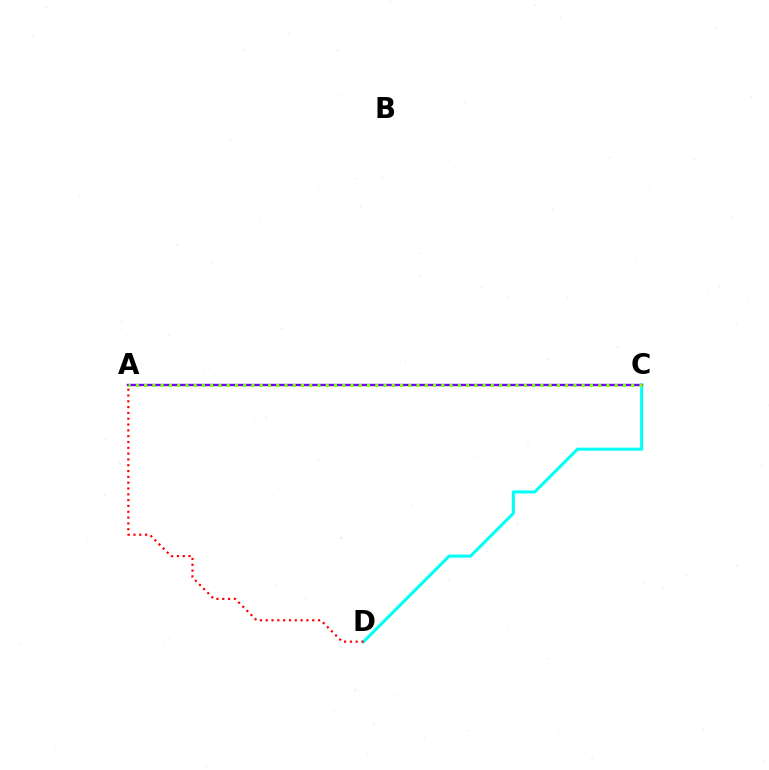{('C', 'D'): [{'color': '#00fff6', 'line_style': 'solid', 'thickness': 2.2}], ('A', 'C'): [{'color': '#7200ff', 'line_style': 'solid', 'thickness': 1.71}, {'color': '#84ff00', 'line_style': 'dotted', 'thickness': 2.24}], ('A', 'D'): [{'color': '#ff0000', 'line_style': 'dotted', 'thickness': 1.58}]}